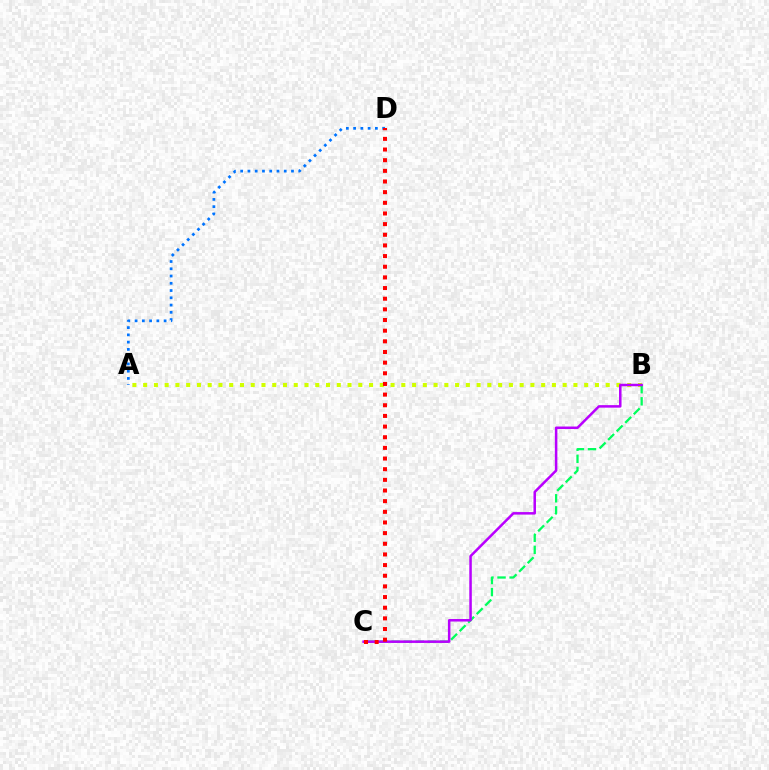{('A', 'B'): [{'color': '#d1ff00', 'line_style': 'dotted', 'thickness': 2.92}], ('B', 'C'): [{'color': '#00ff5c', 'line_style': 'dashed', 'thickness': 1.64}, {'color': '#b900ff', 'line_style': 'solid', 'thickness': 1.81}], ('A', 'D'): [{'color': '#0074ff', 'line_style': 'dotted', 'thickness': 1.97}], ('C', 'D'): [{'color': '#ff0000', 'line_style': 'dotted', 'thickness': 2.9}]}